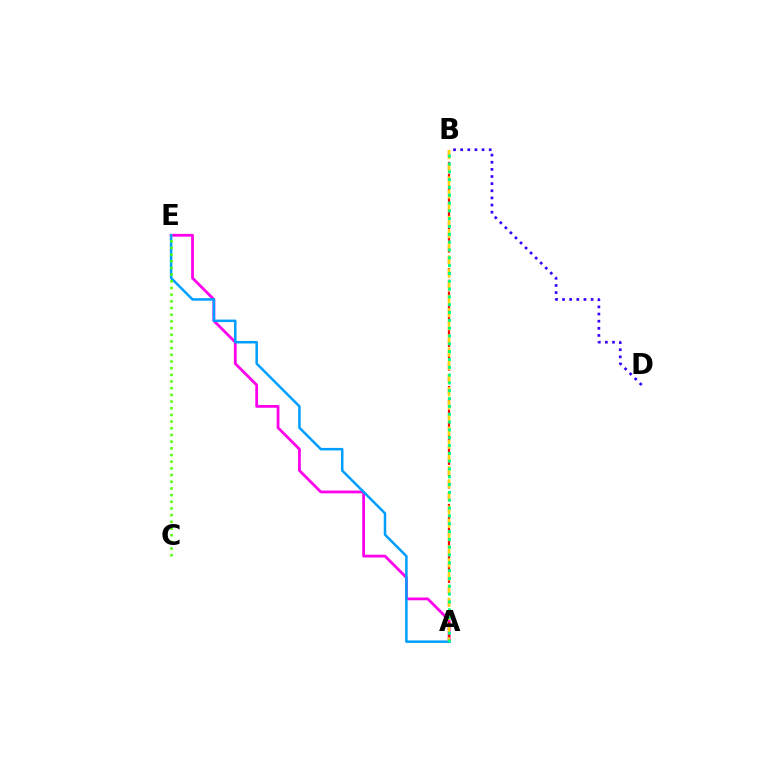{('A', 'E'): [{'color': '#ff00ed', 'line_style': 'solid', 'thickness': 2.0}, {'color': '#009eff', 'line_style': 'solid', 'thickness': 1.81}], ('C', 'E'): [{'color': '#4fff00', 'line_style': 'dotted', 'thickness': 1.82}], ('A', 'B'): [{'color': '#ff0000', 'line_style': 'dashed', 'thickness': 1.6}, {'color': '#ffd500', 'line_style': 'dashed', 'thickness': 1.79}, {'color': '#00ff86', 'line_style': 'dotted', 'thickness': 2.12}], ('B', 'D'): [{'color': '#3700ff', 'line_style': 'dotted', 'thickness': 1.94}]}